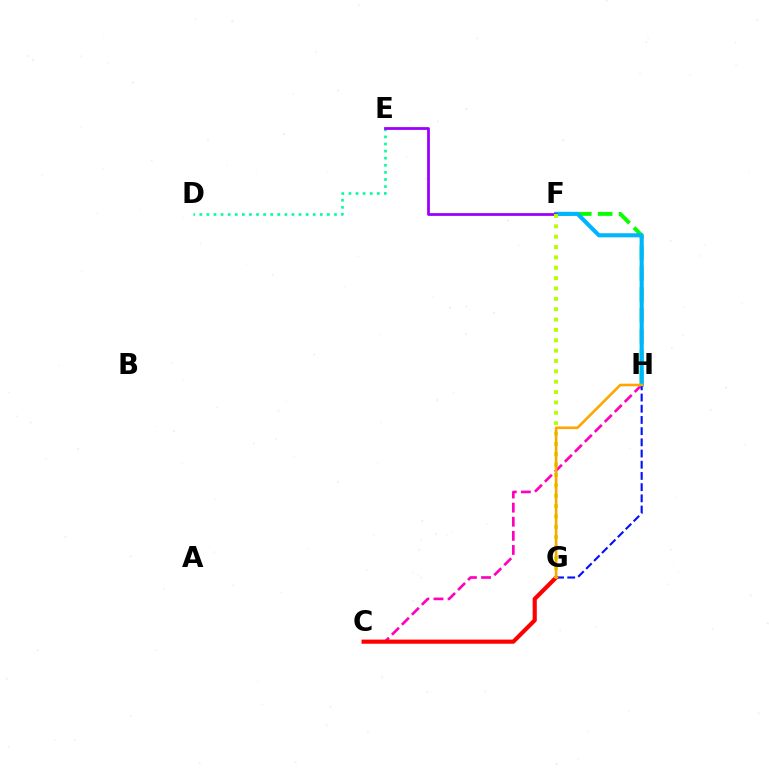{('D', 'E'): [{'color': '#00ff9d', 'line_style': 'dotted', 'thickness': 1.93}], ('F', 'H'): [{'color': '#08ff00', 'line_style': 'dashed', 'thickness': 2.84}, {'color': '#00b5ff', 'line_style': 'solid', 'thickness': 2.95}], ('C', 'H'): [{'color': '#ff00bd', 'line_style': 'dashed', 'thickness': 1.92}], ('G', 'H'): [{'color': '#0010ff', 'line_style': 'dashed', 'thickness': 1.52}, {'color': '#ffa500', 'line_style': 'solid', 'thickness': 1.88}], ('E', 'F'): [{'color': '#9b00ff', 'line_style': 'solid', 'thickness': 2.0}], ('C', 'G'): [{'color': '#ff0000', 'line_style': 'solid', 'thickness': 2.98}], ('F', 'G'): [{'color': '#b3ff00', 'line_style': 'dotted', 'thickness': 2.81}]}